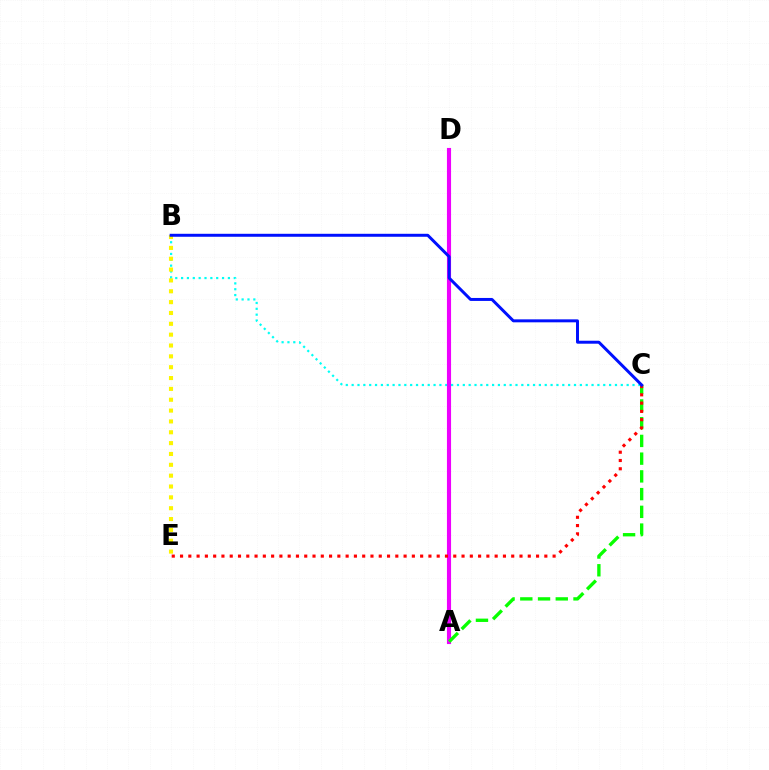{('B', 'C'): [{'color': '#00fff6', 'line_style': 'dotted', 'thickness': 1.59}, {'color': '#0010ff', 'line_style': 'solid', 'thickness': 2.14}], ('B', 'E'): [{'color': '#fcf500', 'line_style': 'dotted', 'thickness': 2.95}], ('A', 'D'): [{'color': '#ee00ff', 'line_style': 'solid', 'thickness': 2.96}], ('A', 'C'): [{'color': '#08ff00', 'line_style': 'dashed', 'thickness': 2.41}], ('C', 'E'): [{'color': '#ff0000', 'line_style': 'dotted', 'thickness': 2.25}]}